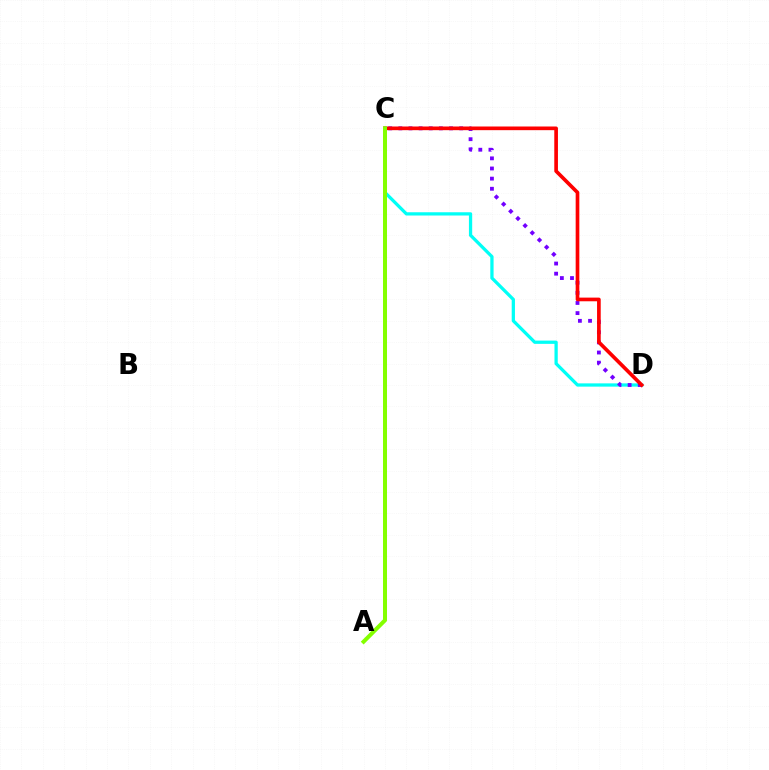{('C', 'D'): [{'color': '#00fff6', 'line_style': 'solid', 'thickness': 2.35}, {'color': '#7200ff', 'line_style': 'dotted', 'thickness': 2.75}, {'color': '#ff0000', 'line_style': 'solid', 'thickness': 2.64}], ('A', 'C'): [{'color': '#84ff00', 'line_style': 'solid', 'thickness': 2.89}]}